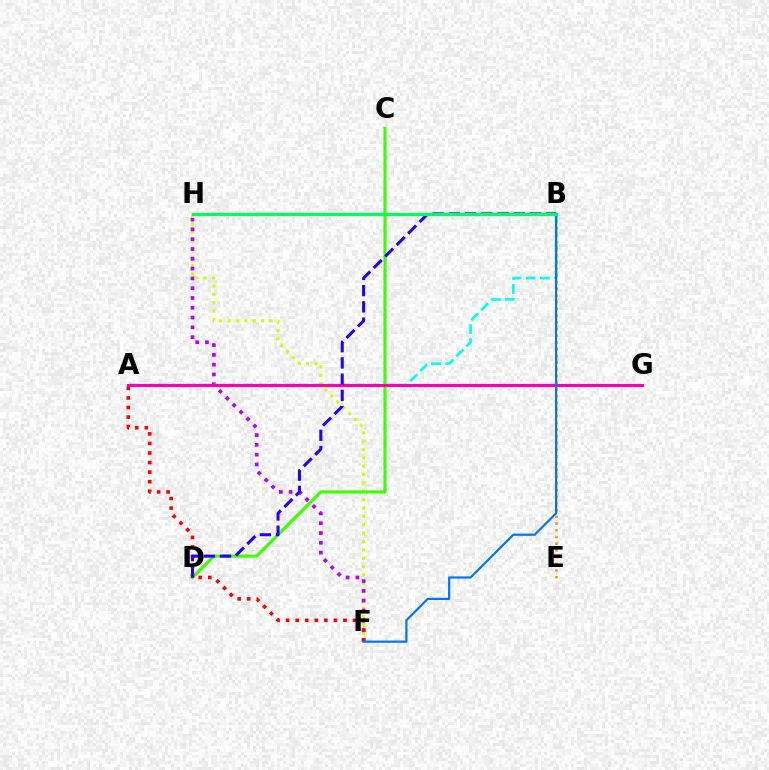{('B', 'E'): [{'color': '#ff9400', 'line_style': 'dotted', 'thickness': 1.82}], ('F', 'H'): [{'color': '#d1ff00', 'line_style': 'dotted', 'thickness': 2.27}, {'color': '#b900ff', 'line_style': 'dotted', 'thickness': 2.66}], ('C', 'D'): [{'color': '#3dff00', 'line_style': 'solid', 'thickness': 2.25}], ('A', 'B'): [{'color': '#00fff6', 'line_style': 'dashed', 'thickness': 1.92}], ('A', 'F'): [{'color': '#ff0000', 'line_style': 'dotted', 'thickness': 2.6}], ('A', 'G'): [{'color': '#ff00ac', 'line_style': 'solid', 'thickness': 2.21}], ('B', 'F'): [{'color': '#0074ff', 'line_style': 'solid', 'thickness': 1.59}], ('B', 'D'): [{'color': '#2500ff', 'line_style': 'dashed', 'thickness': 2.21}], ('B', 'H'): [{'color': '#00ff5c', 'line_style': 'solid', 'thickness': 2.29}]}